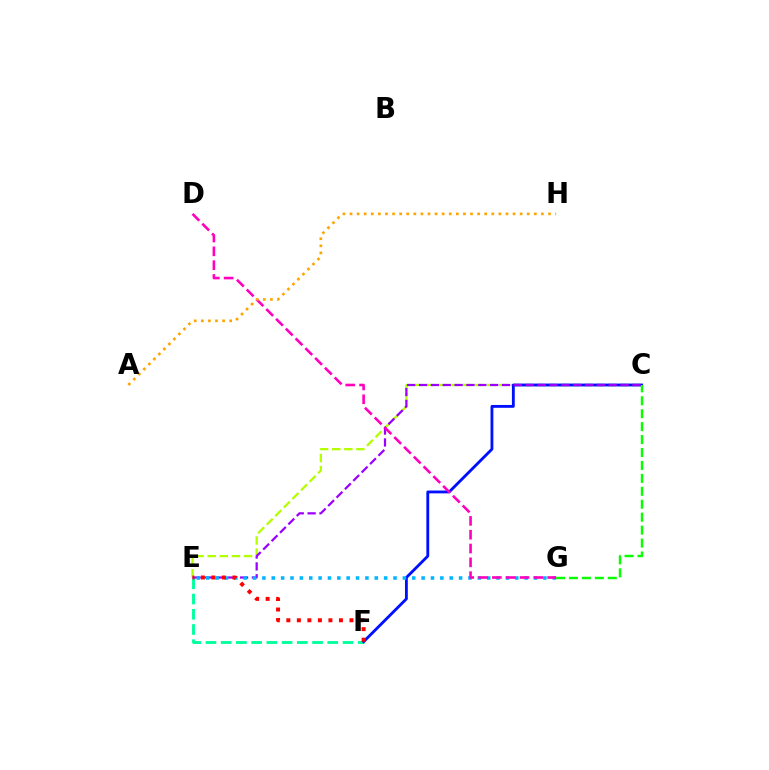{('E', 'F'): [{'color': '#00ff9d', 'line_style': 'dashed', 'thickness': 2.07}, {'color': '#ff0000', 'line_style': 'dotted', 'thickness': 2.86}], ('C', 'E'): [{'color': '#b3ff00', 'line_style': 'dashed', 'thickness': 1.65}, {'color': '#9b00ff', 'line_style': 'dashed', 'thickness': 1.61}], ('C', 'F'): [{'color': '#0010ff', 'line_style': 'solid', 'thickness': 2.04}], ('C', 'G'): [{'color': '#08ff00', 'line_style': 'dashed', 'thickness': 1.76}], ('E', 'G'): [{'color': '#00b5ff', 'line_style': 'dotted', 'thickness': 2.54}], ('D', 'G'): [{'color': '#ff00bd', 'line_style': 'dashed', 'thickness': 1.88}], ('A', 'H'): [{'color': '#ffa500', 'line_style': 'dotted', 'thickness': 1.93}]}